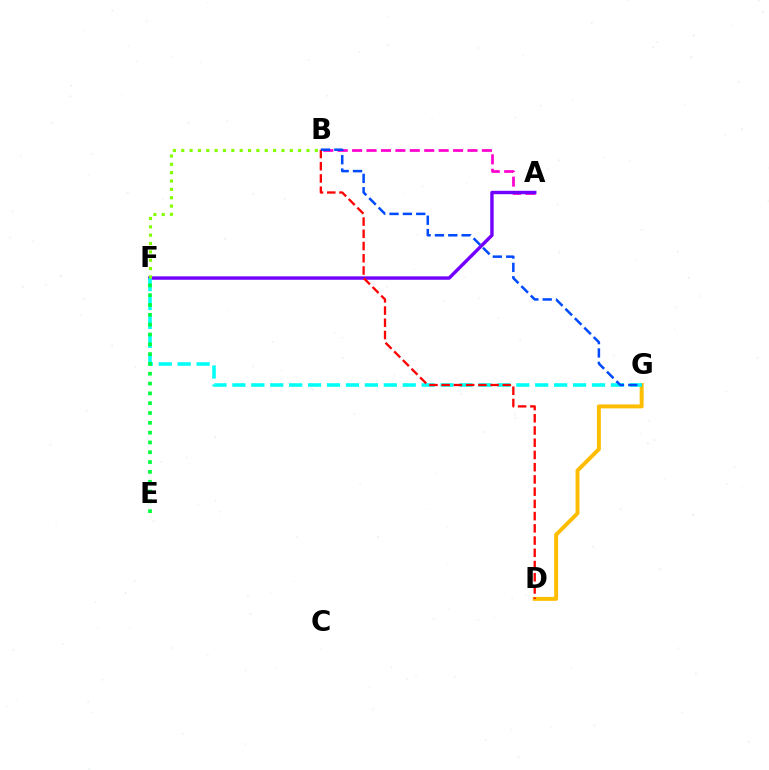{('A', 'B'): [{'color': '#ff00cf', 'line_style': 'dashed', 'thickness': 1.96}], ('D', 'G'): [{'color': '#ffbd00', 'line_style': 'solid', 'thickness': 2.83}], ('A', 'F'): [{'color': '#7200ff', 'line_style': 'solid', 'thickness': 2.45}], ('F', 'G'): [{'color': '#00fff6', 'line_style': 'dashed', 'thickness': 2.57}], ('B', 'F'): [{'color': '#84ff00', 'line_style': 'dotted', 'thickness': 2.27}], ('E', 'F'): [{'color': '#00ff39', 'line_style': 'dotted', 'thickness': 2.67}], ('B', 'D'): [{'color': '#ff0000', 'line_style': 'dashed', 'thickness': 1.66}], ('B', 'G'): [{'color': '#004bff', 'line_style': 'dashed', 'thickness': 1.81}]}